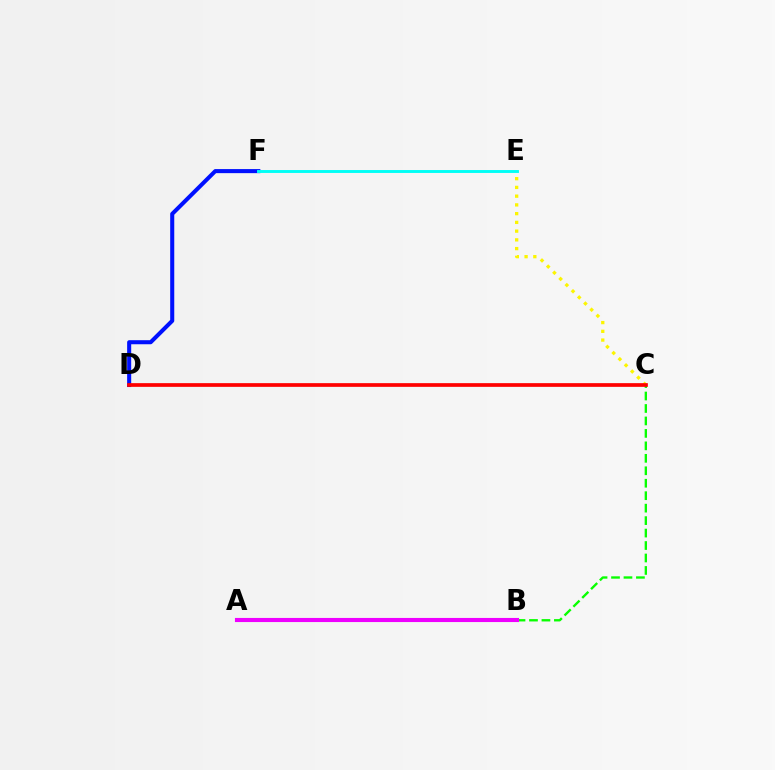{('B', 'C'): [{'color': '#08ff00', 'line_style': 'dashed', 'thickness': 1.69}], ('C', 'E'): [{'color': '#fcf500', 'line_style': 'dotted', 'thickness': 2.38}], ('D', 'F'): [{'color': '#0010ff', 'line_style': 'solid', 'thickness': 2.92}], ('C', 'D'): [{'color': '#ff0000', 'line_style': 'solid', 'thickness': 2.66}], ('A', 'B'): [{'color': '#ee00ff', 'line_style': 'solid', 'thickness': 2.96}], ('E', 'F'): [{'color': '#00fff6', 'line_style': 'solid', 'thickness': 2.09}]}